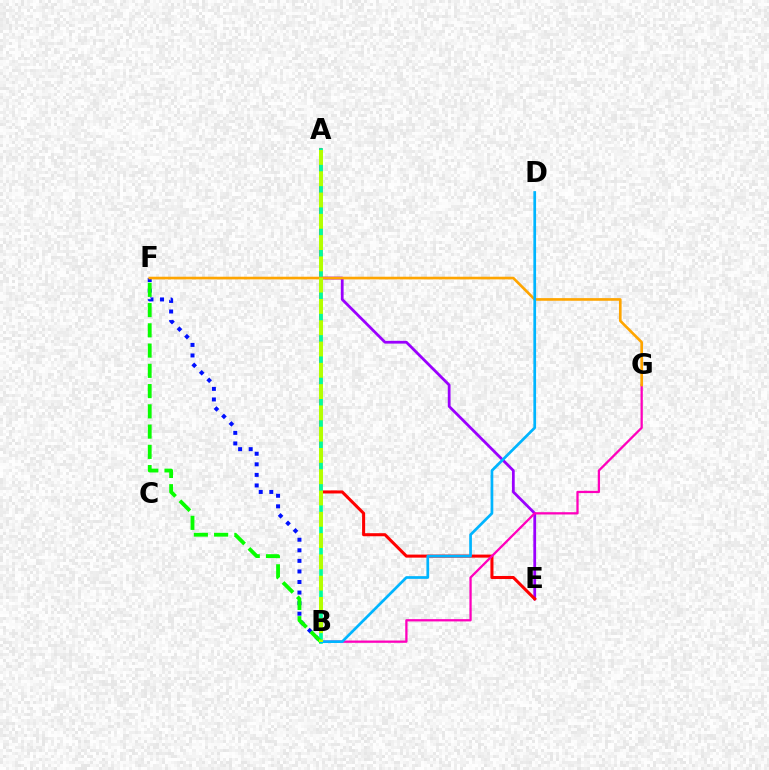{('A', 'E'): [{'color': '#9b00ff', 'line_style': 'solid', 'thickness': 2.0}, {'color': '#ff0000', 'line_style': 'solid', 'thickness': 2.2}], ('B', 'F'): [{'color': '#0010ff', 'line_style': 'dotted', 'thickness': 2.87}, {'color': '#08ff00', 'line_style': 'dashed', 'thickness': 2.75}], ('A', 'B'): [{'color': '#00ff9d', 'line_style': 'solid', 'thickness': 2.65}, {'color': '#b3ff00', 'line_style': 'dashed', 'thickness': 2.89}], ('B', 'G'): [{'color': '#ff00bd', 'line_style': 'solid', 'thickness': 1.64}], ('F', 'G'): [{'color': '#ffa500', 'line_style': 'solid', 'thickness': 1.91}], ('B', 'D'): [{'color': '#00b5ff', 'line_style': 'solid', 'thickness': 1.95}]}